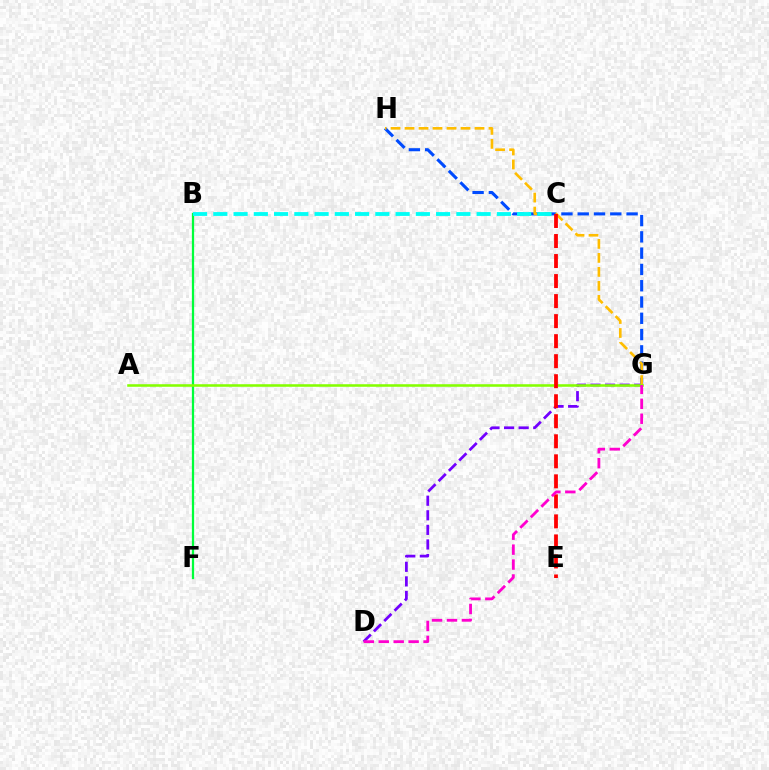{('B', 'F'): [{'color': '#00ff39', 'line_style': 'solid', 'thickness': 1.62}], ('D', 'G'): [{'color': '#7200ff', 'line_style': 'dashed', 'thickness': 1.98}, {'color': '#ff00cf', 'line_style': 'dashed', 'thickness': 2.03}], ('G', 'H'): [{'color': '#004bff', 'line_style': 'dashed', 'thickness': 2.21}, {'color': '#ffbd00', 'line_style': 'dashed', 'thickness': 1.9}], ('A', 'G'): [{'color': '#84ff00', 'line_style': 'solid', 'thickness': 1.84}], ('B', 'C'): [{'color': '#00fff6', 'line_style': 'dashed', 'thickness': 2.75}], ('C', 'E'): [{'color': '#ff0000', 'line_style': 'dashed', 'thickness': 2.72}]}